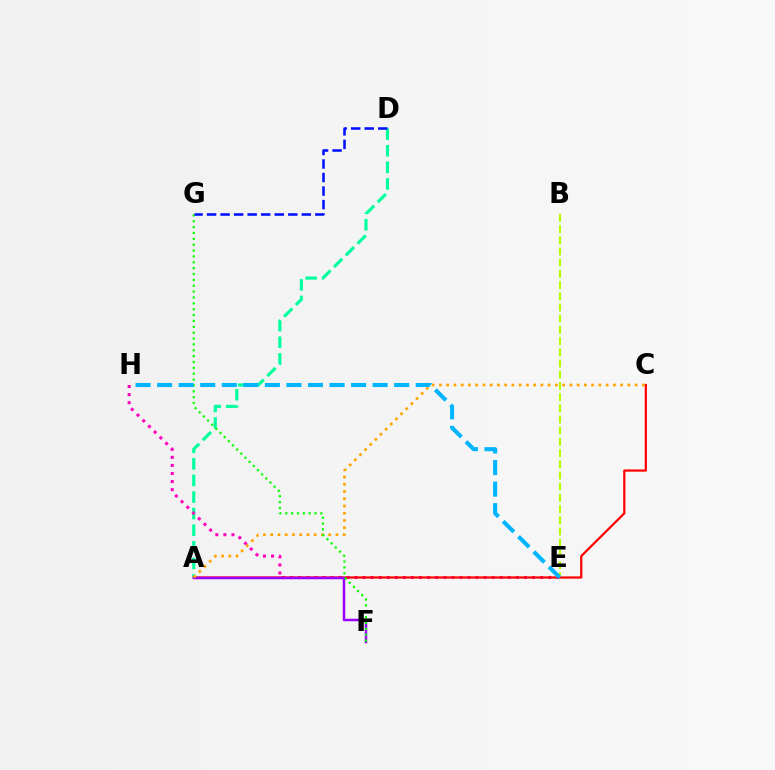{('B', 'E'): [{'color': '#b3ff00', 'line_style': 'dashed', 'thickness': 1.52}], ('A', 'D'): [{'color': '#00ff9d', 'line_style': 'dashed', 'thickness': 2.25}], ('E', 'H'): [{'color': '#ff00bd', 'line_style': 'dotted', 'thickness': 2.19}, {'color': '#00b5ff', 'line_style': 'dashed', 'thickness': 2.93}], ('A', 'C'): [{'color': '#ff0000', 'line_style': 'solid', 'thickness': 1.6}, {'color': '#ffa500', 'line_style': 'dotted', 'thickness': 1.97}], ('A', 'F'): [{'color': '#9b00ff', 'line_style': 'solid', 'thickness': 1.8}], ('F', 'G'): [{'color': '#08ff00', 'line_style': 'dotted', 'thickness': 1.59}], ('D', 'G'): [{'color': '#0010ff', 'line_style': 'dashed', 'thickness': 1.84}]}